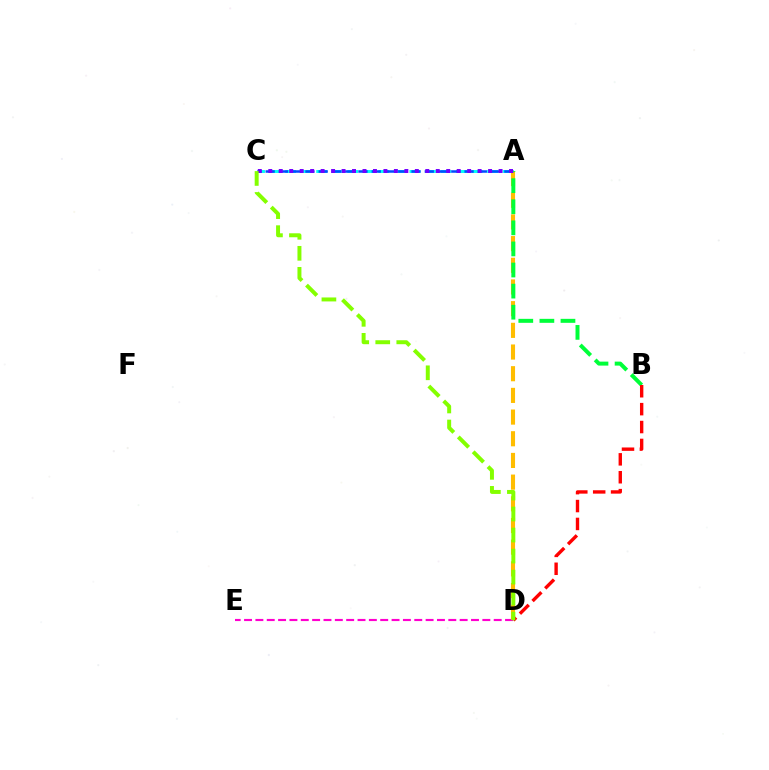{('D', 'E'): [{'color': '#ff00cf', 'line_style': 'dashed', 'thickness': 1.54}], ('A', 'C'): [{'color': '#00fff6', 'line_style': 'dashed', 'thickness': 2.11}, {'color': '#004bff', 'line_style': 'dashed', 'thickness': 1.8}, {'color': '#7200ff', 'line_style': 'dotted', 'thickness': 2.84}], ('A', 'D'): [{'color': '#ffbd00', 'line_style': 'dashed', 'thickness': 2.95}], ('A', 'B'): [{'color': '#00ff39', 'line_style': 'dashed', 'thickness': 2.86}], ('B', 'D'): [{'color': '#ff0000', 'line_style': 'dashed', 'thickness': 2.43}], ('C', 'D'): [{'color': '#84ff00', 'line_style': 'dashed', 'thickness': 2.86}]}